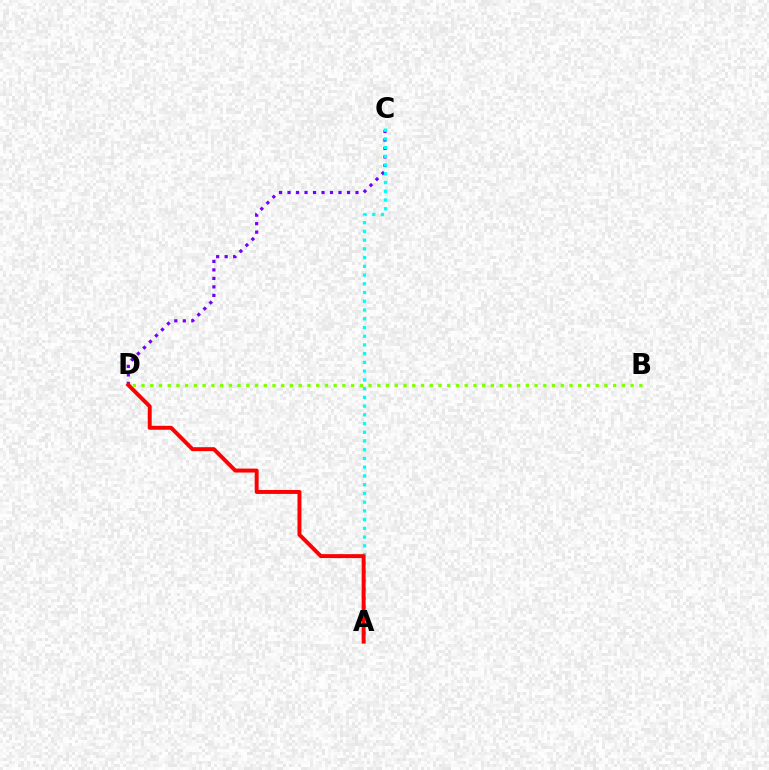{('C', 'D'): [{'color': '#7200ff', 'line_style': 'dotted', 'thickness': 2.31}], ('A', 'C'): [{'color': '#00fff6', 'line_style': 'dotted', 'thickness': 2.37}], ('A', 'D'): [{'color': '#ff0000', 'line_style': 'solid', 'thickness': 2.84}], ('B', 'D'): [{'color': '#84ff00', 'line_style': 'dotted', 'thickness': 2.37}]}